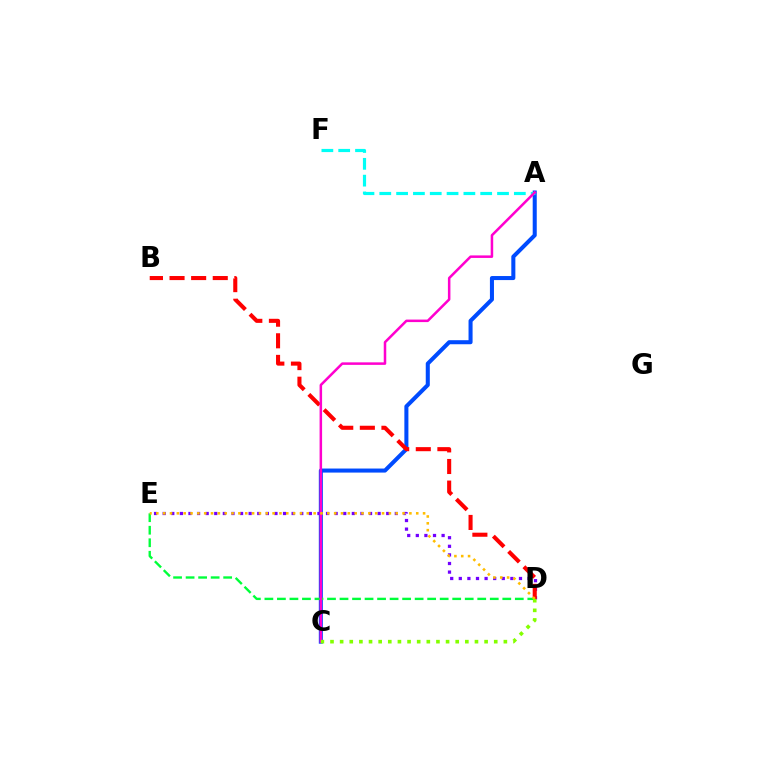{('A', 'C'): [{'color': '#004bff', 'line_style': 'solid', 'thickness': 2.91}, {'color': '#ff00cf', 'line_style': 'solid', 'thickness': 1.82}], ('D', 'E'): [{'color': '#7200ff', 'line_style': 'dotted', 'thickness': 2.34}, {'color': '#00ff39', 'line_style': 'dashed', 'thickness': 1.7}, {'color': '#ffbd00', 'line_style': 'dotted', 'thickness': 1.86}], ('A', 'F'): [{'color': '#00fff6', 'line_style': 'dashed', 'thickness': 2.28}], ('B', 'D'): [{'color': '#ff0000', 'line_style': 'dashed', 'thickness': 2.93}], ('C', 'D'): [{'color': '#84ff00', 'line_style': 'dotted', 'thickness': 2.62}]}